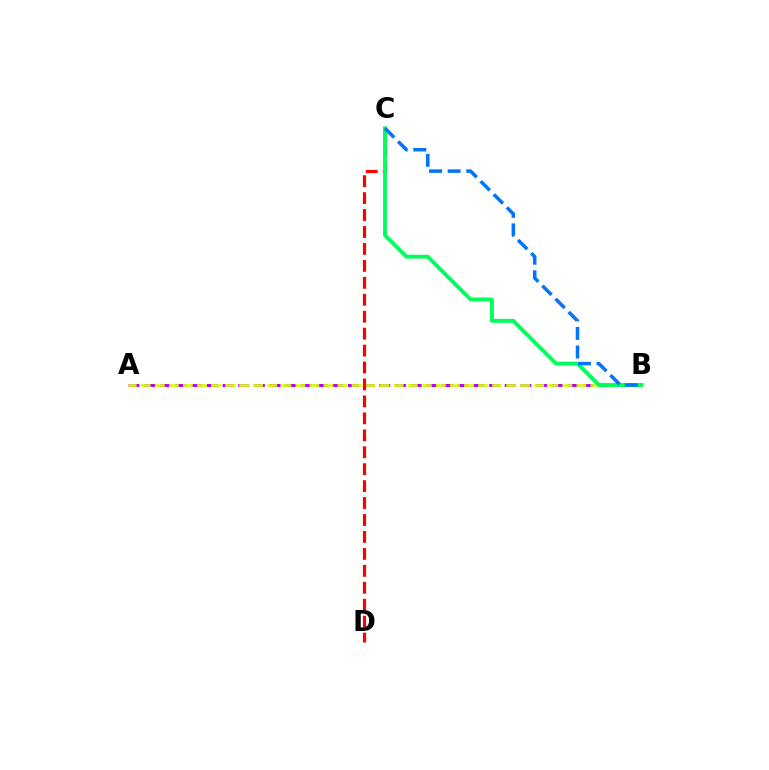{('A', 'B'): [{'color': '#b900ff', 'line_style': 'dashed', 'thickness': 2.13}, {'color': '#d1ff00', 'line_style': 'dashed', 'thickness': 1.91}], ('C', 'D'): [{'color': '#ff0000', 'line_style': 'dashed', 'thickness': 2.3}], ('B', 'C'): [{'color': '#00ff5c', 'line_style': 'solid', 'thickness': 2.79}, {'color': '#0074ff', 'line_style': 'dashed', 'thickness': 2.52}]}